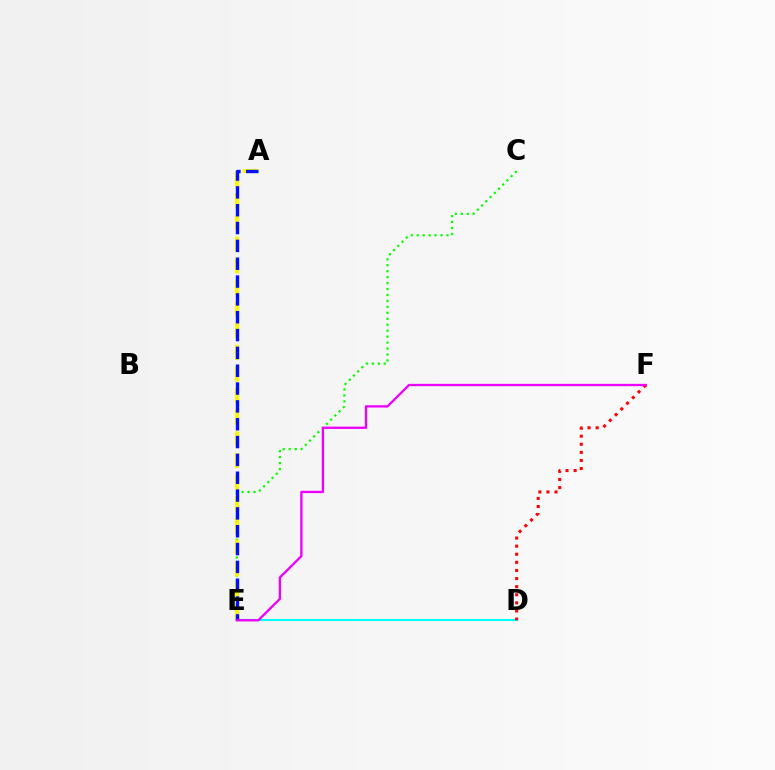{('C', 'E'): [{'color': '#08ff00', 'line_style': 'dotted', 'thickness': 1.62}], ('D', 'E'): [{'color': '#00fff6', 'line_style': 'solid', 'thickness': 1.52}], ('A', 'E'): [{'color': '#fcf500', 'line_style': 'dashed', 'thickness': 2.94}, {'color': '#0010ff', 'line_style': 'dashed', 'thickness': 2.42}], ('D', 'F'): [{'color': '#ff0000', 'line_style': 'dotted', 'thickness': 2.2}], ('E', 'F'): [{'color': '#ee00ff', 'line_style': 'solid', 'thickness': 1.67}]}